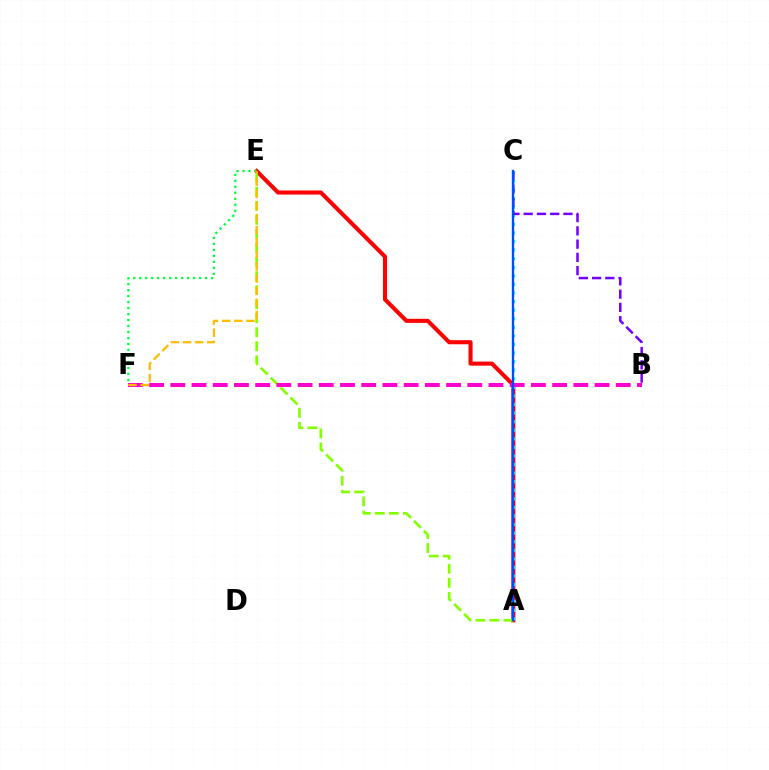{('A', 'E'): [{'color': '#ff0000', 'line_style': 'solid', 'thickness': 2.93}, {'color': '#84ff00', 'line_style': 'dashed', 'thickness': 1.91}], ('A', 'C'): [{'color': '#00fff6', 'line_style': 'dotted', 'thickness': 2.33}, {'color': '#004bff', 'line_style': 'solid', 'thickness': 1.68}], ('B', 'F'): [{'color': '#ff00cf', 'line_style': 'dashed', 'thickness': 2.88}], ('E', 'F'): [{'color': '#00ff39', 'line_style': 'dotted', 'thickness': 1.63}, {'color': '#ffbd00', 'line_style': 'dashed', 'thickness': 1.64}], ('B', 'C'): [{'color': '#7200ff', 'line_style': 'dashed', 'thickness': 1.8}]}